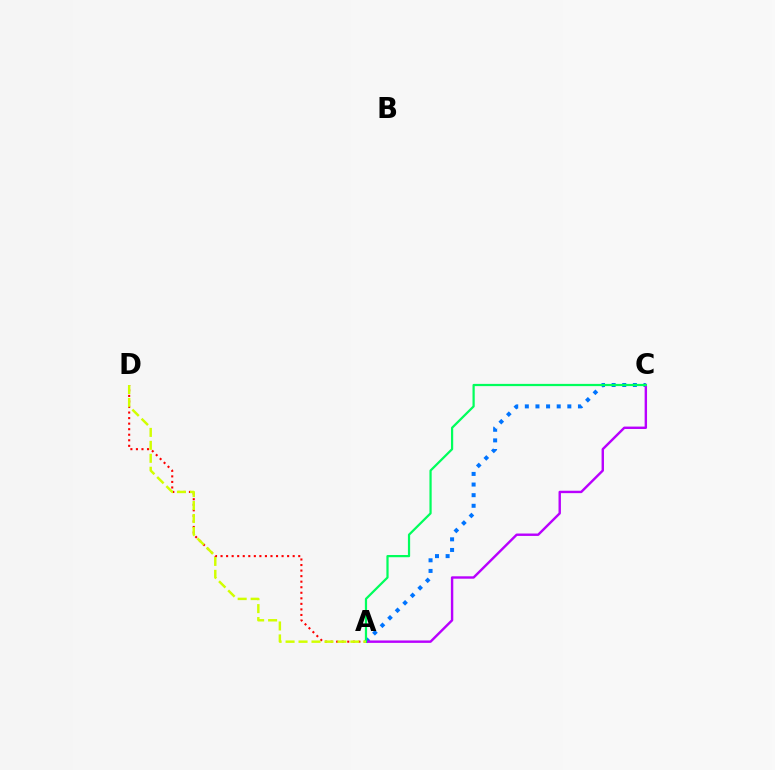{('A', 'D'): [{'color': '#ff0000', 'line_style': 'dotted', 'thickness': 1.51}, {'color': '#d1ff00', 'line_style': 'dashed', 'thickness': 1.76}], ('A', 'C'): [{'color': '#0074ff', 'line_style': 'dotted', 'thickness': 2.89}, {'color': '#b900ff', 'line_style': 'solid', 'thickness': 1.73}, {'color': '#00ff5c', 'line_style': 'solid', 'thickness': 1.6}]}